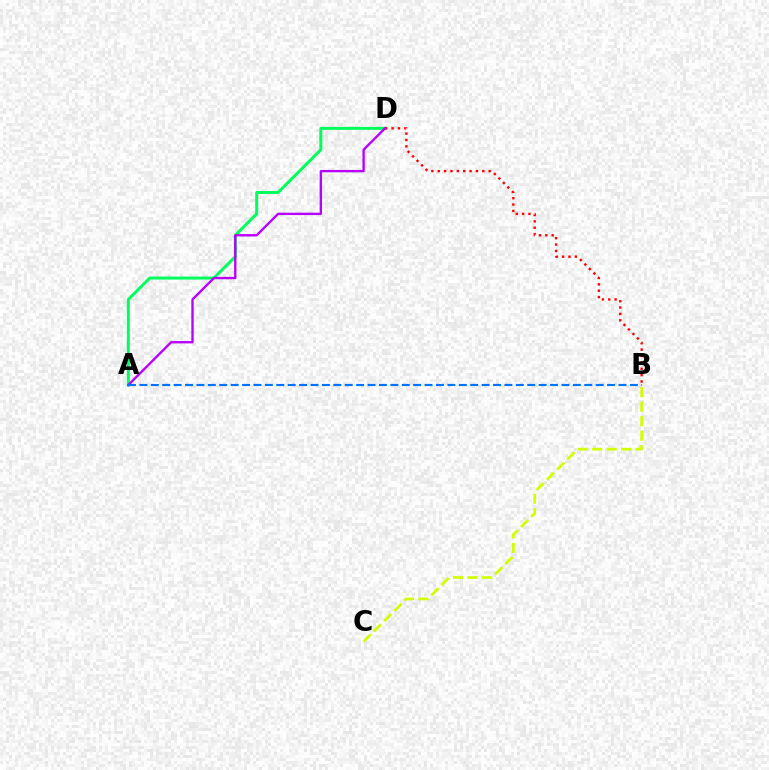{('A', 'D'): [{'color': '#00ff5c', 'line_style': 'solid', 'thickness': 2.15}, {'color': '#b900ff', 'line_style': 'solid', 'thickness': 1.69}], ('B', 'D'): [{'color': '#ff0000', 'line_style': 'dotted', 'thickness': 1.73}], ('B', 'C'): [{'color': '#d1ff00', 'line_style': 'dashed', 'thickness': 1.97}], ('A', 'B'): [{'color': '#0074ff', 'line_style': 'dashed', 'thickness': 1.55}]}